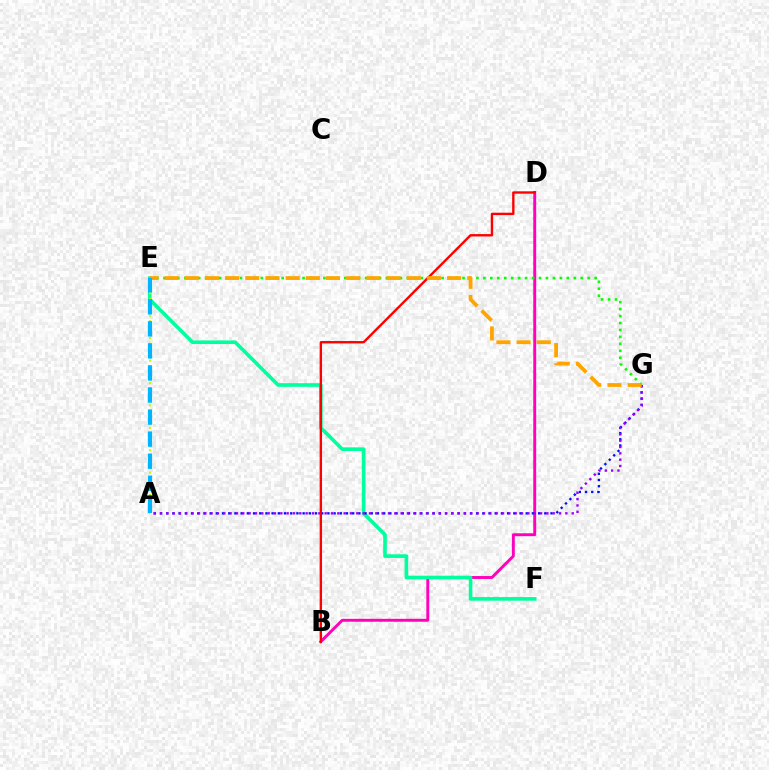{('B', 'D'): [{'color': '#ff00bd', 'line_style': 'solid', 'thickness': 2.11}, {'color': '#ff0000', 'line_style': 'solid', 'thickness': 1.71}], ('E', 'F'): [{'color': '#00ff9d', 'line_style': 'solid', 'thickness': 2.61}], ('E', 'G'): [{'color': '#08ff00', 'line_style': 'dotted', 'thickness': 1.89}, {'color': '#ffa500', 'line_style': 'dashed', 'thickness': 2.74}], ('A', 'G'): [{'color': '#0010ff', 'line_style': 'dotted', 'thickness': 1.68}, {'color': '#9b00ff', 'line_style': 'dotted', 'thickness': 1.72}], ('A', 'E'): [{'color': '#b3ff00', 'line_style': 'dotted', 'thickness': 1.52}, {'color': '#00b5ff', 'line_style': 'dashed', 'thickness': 3.0}]}